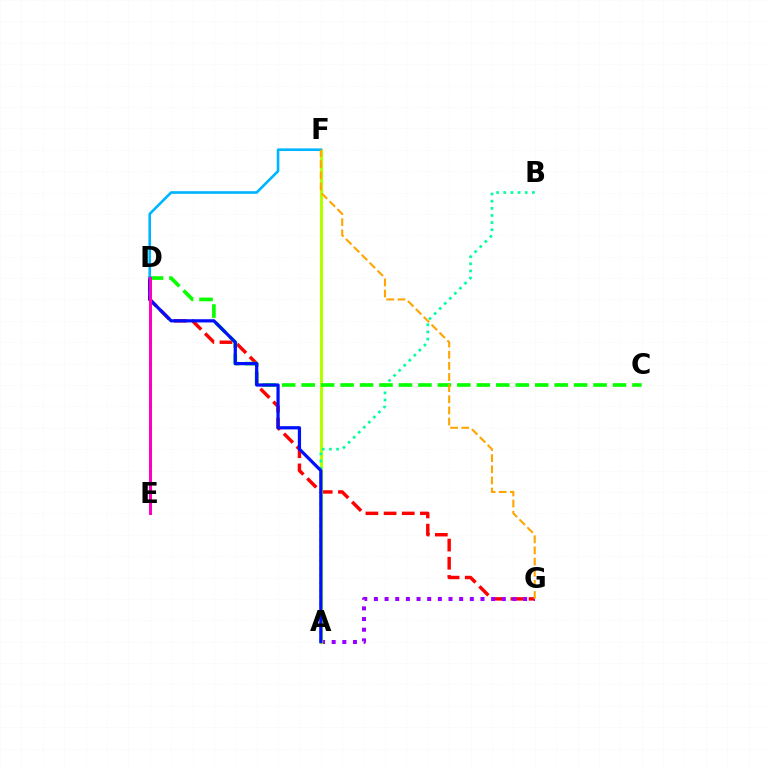{('D', 'G'): [{'color': '#ff0000', 'line_style': 'dashed', 'thickness': 2.47}], ('A', 'G'): [{'color': '#9b00ff', 'line_style': 'dotted', 'thickness': 2.9}], ('A', 'F'): [{'color': '#b3ff00', 'line_style': 'solid', 'thickness': 2.27}], ('A', 'B'): [{'color': '#00ff9d', 'line_style': 'dotted', 'thickness': 1.94}], ('C', 'D'): [{'color': '#08ff00', 'line_style': 'dashed', 'thickness': 2.64}], ('A', 'D'): [{'color': '#0010ff', 'line_style': 'solid', 'thickness': 2.33}], ('D', 'F'): [{'color': '#00b5ff', 'line_style': 'solid', 'thickness': 1.9}], ('F', 'G'): [{'color': '#ffa500', 'line_style': 'dashed', 'thickness': 1.51}], ('D', 'E'): [{'color': '#ff00bd', 'line_style': 'solid', 'thickness': 2.17}]}